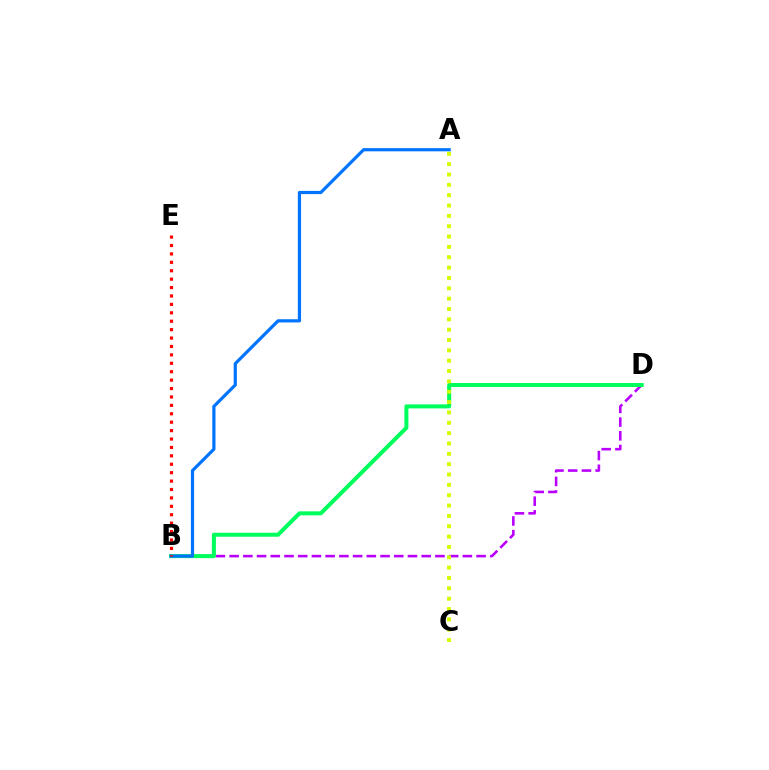{('B', 'D'): [{'color': '#b900ff', 'line_style': 'dashed', 'thickness': 1.86}, {'color': '#00ff5c', 'line_style': 'solid', 'thickness': 2.89}], ('A', 'C'): [{'color': '#d1ff00', 'line_style': 'dotted', 'thickness': 2.81}], ('A', 'B'): [{'color': '#0074ff', 'line_style': 'solid', 'thickness': 2.3}], ('B', 'E'): [{'color': '#ff0000', 'line_style': 'dotted', 'thickness': 2.29}]}